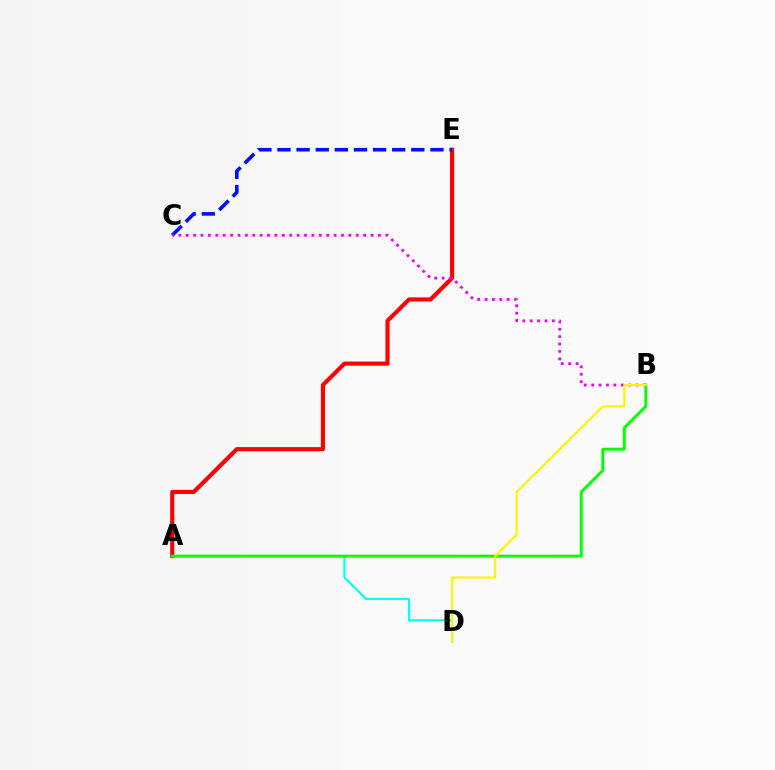{('A', 'E'): [{'color': '#ff0000', 'line_style': 'solid', 'thickness': 2.96}], ('A', 'D'): [{'color': '#00fff6', 'line_style': 'solid', 'thickness': 1.53}], ('C', 'E'): [{'color': '#0010ff', 'line_style': 'dashed', 'thickness': 2.6}], ('B', 'C'): [{'color': '#ee00ff', 'line_style': 'dotted', 'thickness': 2.01}], ('A', 'B'): [{'color': '#08ff00', 'line_style': 'solid', 'thickness': 2.1}], ('B', 'D'): [{'color': '#fcf500', 'line_style': 'solid', 'thickness': 1.55}]}